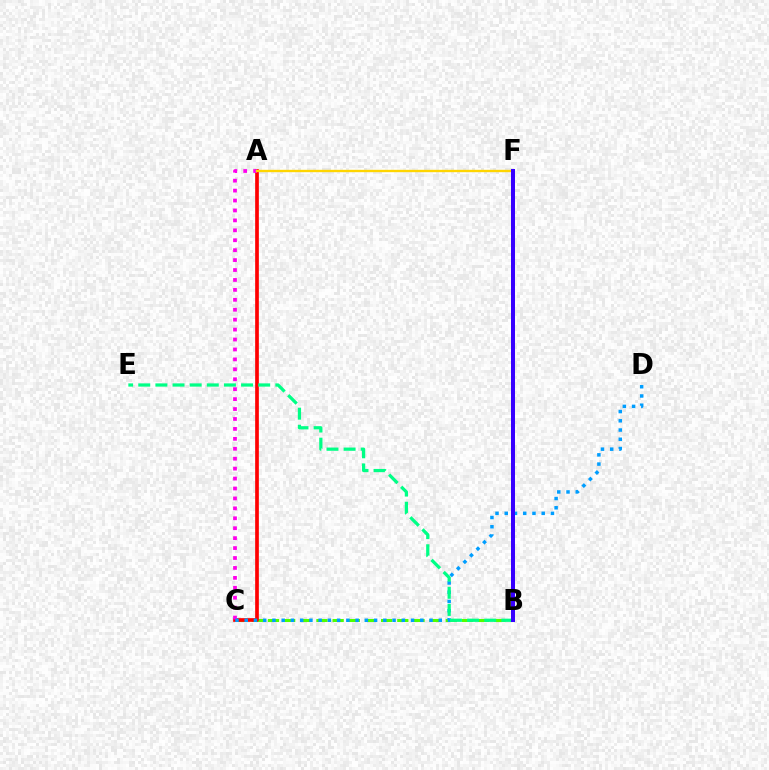{('B', 'C'): [{'color': '#4fff00', 'line_style': 'dashed', 'thickness': 2.2}], ('A', 'C'): [{'color': '#ff0000', 'line_style': 'solid', 'thickness': 2.66}, {'color': '#ff00ed', 'line_style': 'dotted', 'thickness': 2.7}], ('C', 'D'): [{'color': '#009eff', 'line_style': 'dotted', 'thickness': 2.51}], ('A', 'F'): [{'color': '#ffd500', 'line_style': 'solid', 'thickness': 1.7}], ('B', 'E'): [{'color': '#00ff86', 'line_style': 'dashed', 'thickness': 2.33}], ('B', 'F'): [{'color': '#3700ff', 'line_style': 'solid', 'thickness': 2.89}]}